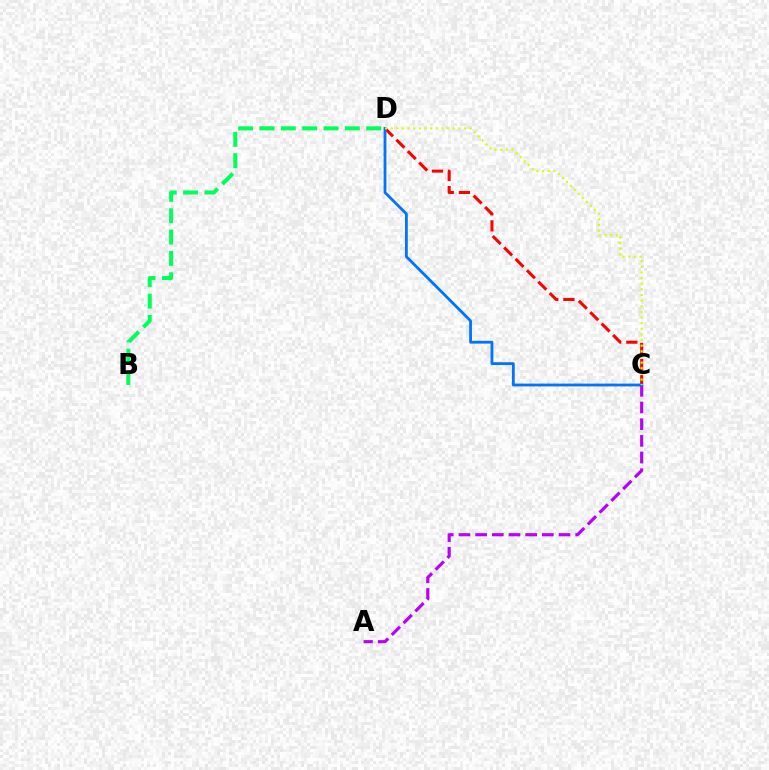{('C', 'D'): [{'color': '#ff0000', 'line_style': 'dashed', 'thickness': 2.19}, {'color': '#0074ff', 'line_style': 'solid', 'thickness': 2.02}, {'color': '#d1ff00', 'line_style': 'dotted', 'thickness': 1.53}], ('B', 'D'): [{'color': '#00ff5c', 'line_style': 'dashed', 'thickness': 2.9}], ('A', 'C'): [{'color': '#b900ff', 'line_style': 'dashed', 'thickness': 2.27}]}